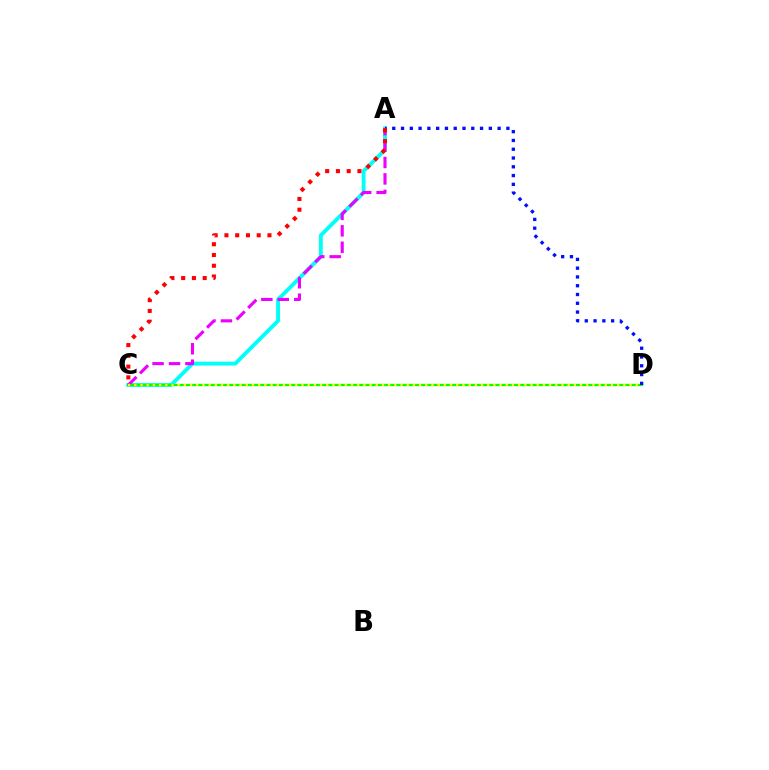{('A', 'C'): [{'color': '#00fff6', 'line_style': 'solid', 'thickness': 2.78}, {'color': '#ee00ff', 'line_style': 'dashed', 'thickness': 2.23}, {'color': '#ff0000', 'line_style': 'dotted', 'thickness': 2.92}], ('C', 'D'): [{'color': '#08ff00', 'line_style': 'solid', 'thickness': 1.61}, {'color': '#fcf500', 'line_style': 'dotted', 'thickness': 1.68}], ('A', 'D'): [{'color': '#0010ff', 'line_style': 'dotted', 'thickness': 2.39}]}